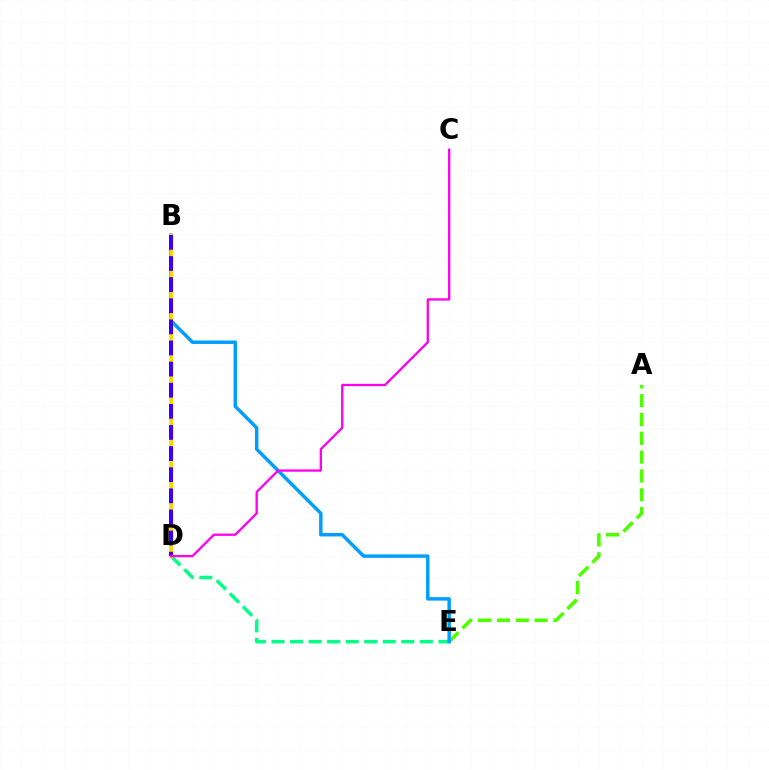{('D', 'E'): [{'color': '#00ff86', 'line_style': 'dashed', 'thickness': 2.52}], ('B', 'D'): [{'color': '#ff0000', 'line_style': 'solid', 'thickness': 1.79}, {'color': '#ffd500', 'line_style': 'solid', 'thickness': 2.49}, {'color': '#3700ff', 'line_style': 'dashed', 'thickness': 2.87}], ('A', 'E'): [{'color': '#4fff00', 'line_style': 'dashed', 'thickness': 2.56}], ('B', 'E'): [{'color': '#009eff', 'line_style': 'solid', 'thickness': 2.49}], ('C', 'D'): [{'color': '#ff00ed', 'line_style': 'solid', 'thickness': 1.66}]}